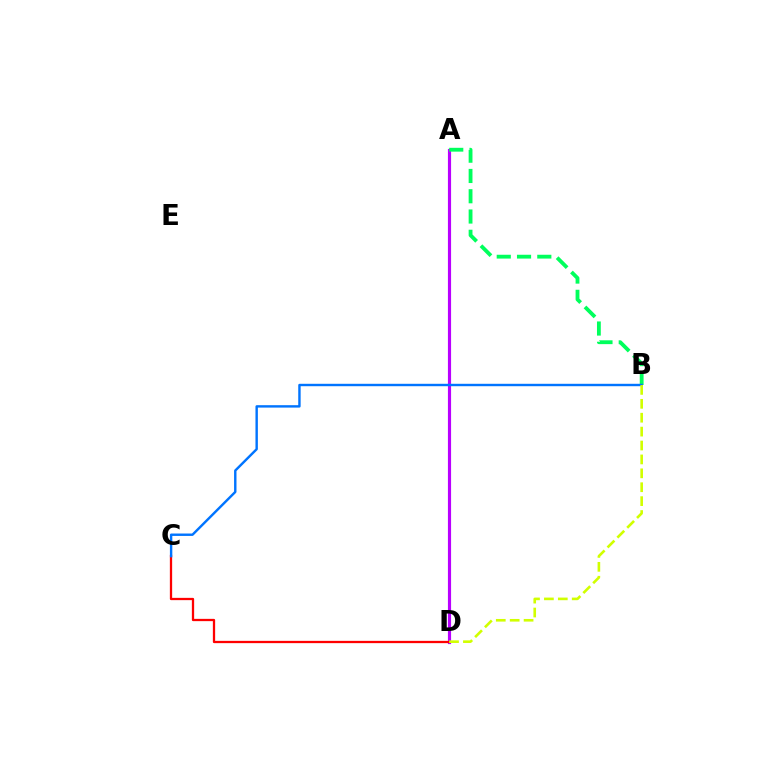{('A', 'D'): [{'color': '#b900ff', 'line_style': 'solid', 'thickness': 2.27}], ('A', 'B'): [{'color': '#00ff5c', 'line_style': 'dashed', 'thickness': 2.75}], ('C', 'D'): [{'color': '#ff0000', 'line_style': 'solid', 'thickness': 1.64}], ('B', 'C'): [{'color': '#0074ff', 'line_style': 'solid', 'thickness': 1.74}], ('B', 'D'): [{'color': '#d1ff00', 'line_style': 'dashed', 'thickness': 1.89}]}